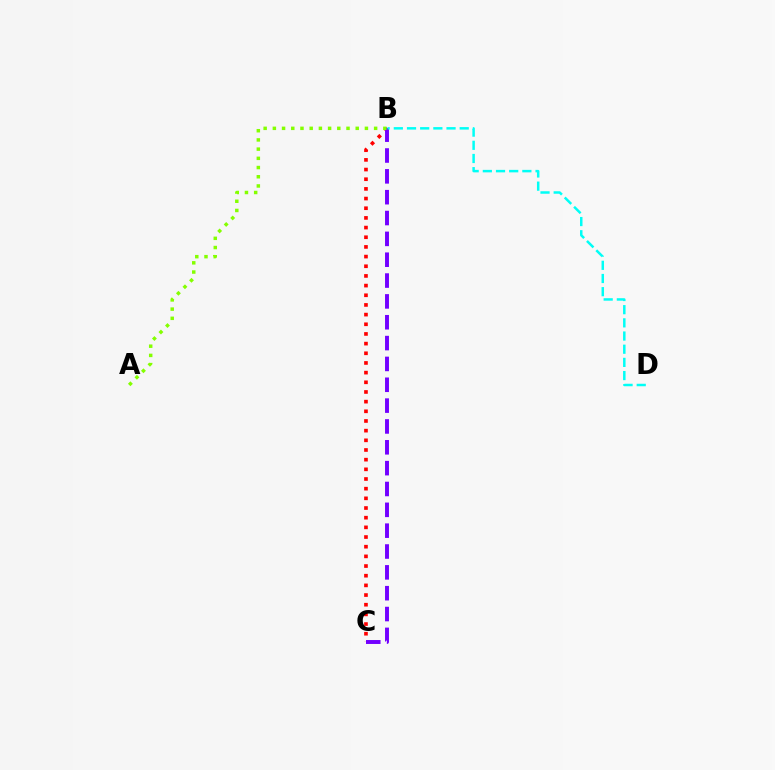{('B', 'C'): [{'color': '#ff0000', 'line_style': 'dotted', 'thickness': 2.63}, {'color': '#7200ff', 'line_style': 'dashed', 'thickness': 2.83}], ('B', 'D'): [{'color': '#00fff6', 'line_style': 'dashed', 'thickness': 1.79}], ('A', 'B'): [{'color': '#84ff00', 'line_style': 'dotted', 'thickness': 2.5}]}